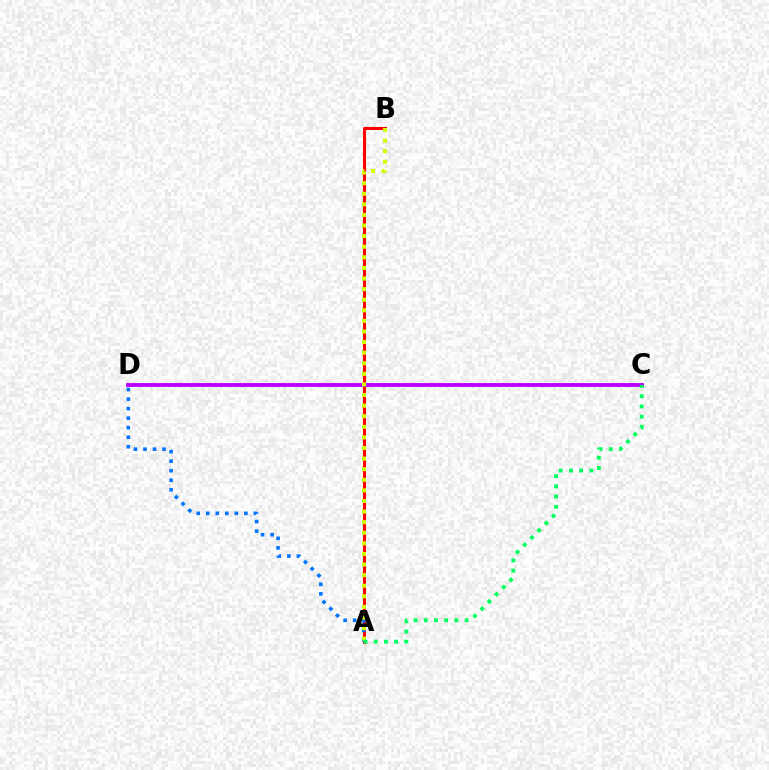{('A', 'B'): [{'color': '#ff0000', 'line_style': 'solid', 'thickness': 2.2}, {'color': '#d1ff00', 'line_style': 'dotted', 'thickness': 2.88}], ('A', 'D'): [{'color': '#0074ff', 'line_style': 'dotted', 'thickness': 2.59}], ('C', 'D'): [{'color': '#b900ff', 'line_style': 'solid', 'thickness': 2.79}], ('A', 'C'): [{'color': '#00ff5c', 'line_style': 'dotted', 'thickness': 2.77}]}